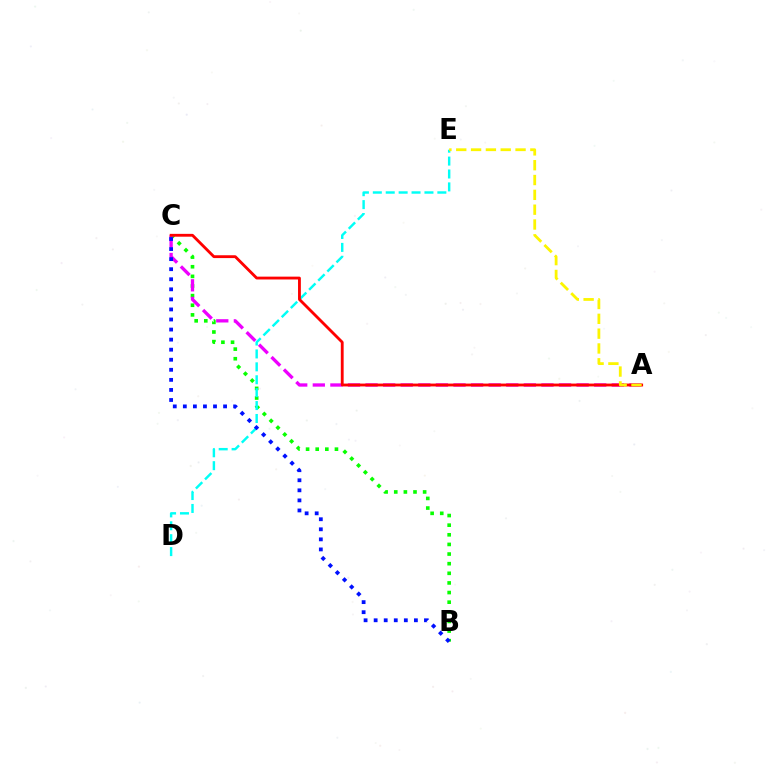{('B', 'C'): [{'color': '#08ff00', 'line_style': 'dotted', 'thickness': 2.62}, {'color': '#0010ff', 'line_style': 'dotted', 'thickness': 2.73}], ('D', 'E'): [{'color': '#00fff6', 'line_style': 'dashed', 'thickness': 1.75}], ('A', 'C'): [{'color': '#ee00ff', 'line_style': 'dashed', 'thickness': 2.39}, {'color': '#ff0000', 'line_style': 'solid', 'thickness': 2.04}], ('A', 'E'): [{'color': '#fcf500', 'line_style': 'dashed', 'thickness': 2.01}]}